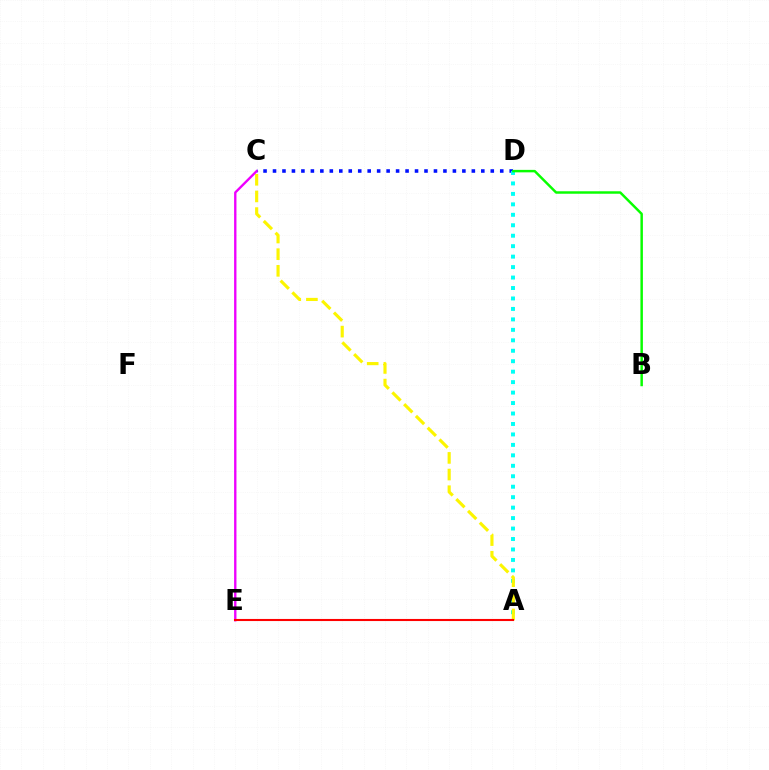{('C', 'E'): [{'color': '#ee00ff', 'line_style': 'solid', 'thickness': 1.7}], ('C', 'D'): [{'color': '#0010ff', 'line_style': 'dotted', 'thickness': 2.57}], ('A', 'D'): [{'color': '#00fff6', 'line_style': 'dotted', 'thickness': 2.84}], ('B', 'D'): [{'color': '#08ff00', 'line_style': 'solid', 'thickness': 1.78}], ('A', 'C'): [{'color': '#fcf500', 'line_style': 'dashed', 'thickness': 2.26}], ('A', 'E'): [{'color': '#ff0000', 'line_style': 'solid', 'thickness': 1.51}]}